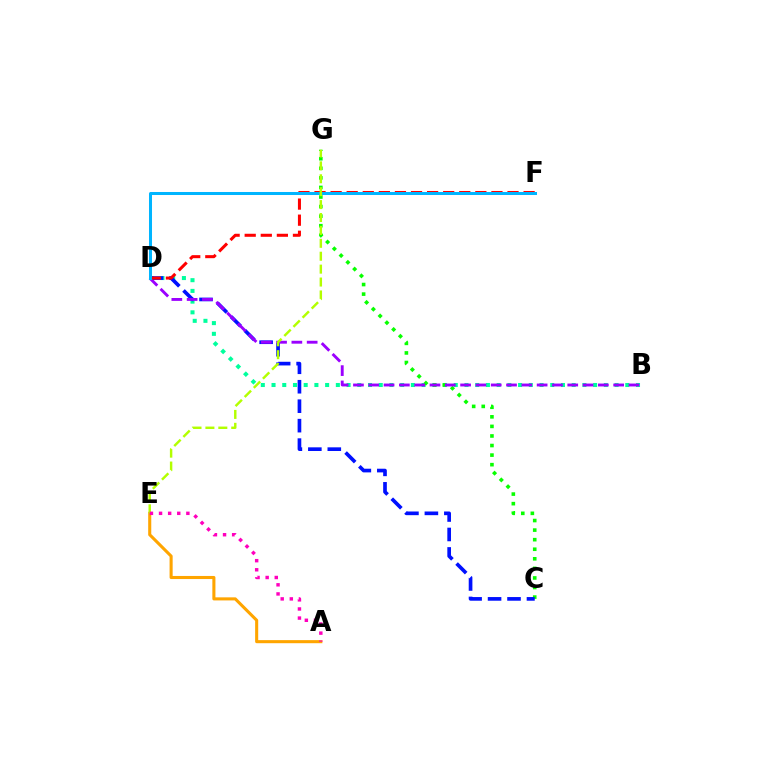{('B', 'D'): [{'color': '#00ff9d', 'line_style': 'dotted', 'thickness': 2.91}, {'color': '#9b00ff', 'line_style': 'dashed', 'thickness': 2.08}], ('C', 'G'): [{'color': '#08ff00', 'line_style': 'dotted', 'thickness': 2.6}], ('C', 'D'): [{'color': '#0010ff', 'line_style': 'dashed', 'thickness': 2.64}], ('D', 'F'): [{'color': '#ff0000', 'line_style': 'dashed', 'thickness': 2.19}, {'color': '#00b5ff', 'line_style': 'solid', 'thickness': 2.17}], ('A', 'E'): [{'color': '#ffa500', 'line_style': 'solid', 'thickness': 2.21}, {'color': '#ff00bd', 'line_style': 'dotted', 'thickness': 2.47}], ('E', 'G'): [{'color': '#b3ff00', 'line_style': 'dashed', 'thickness': 1.75}]}